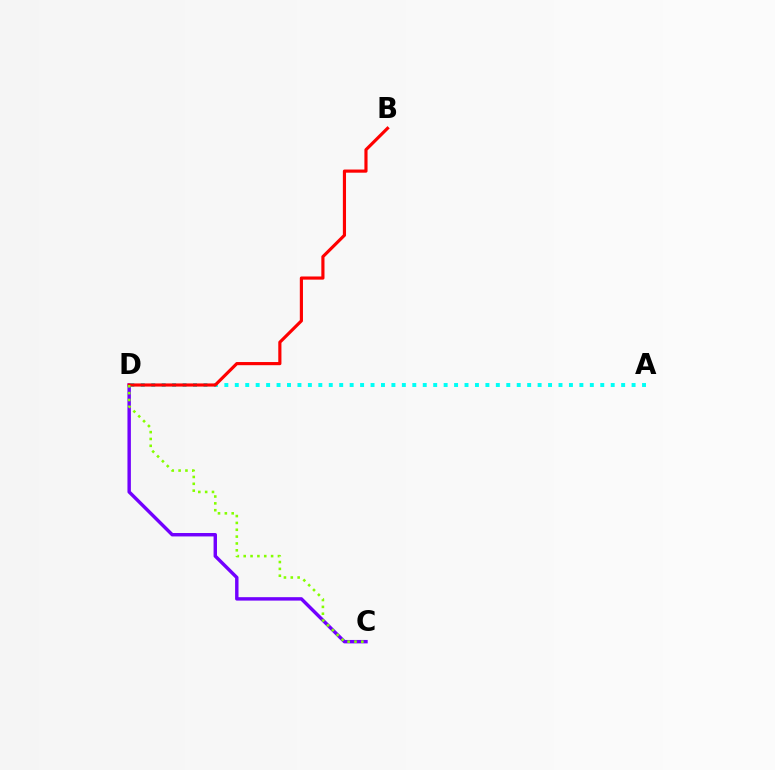{('C', 'D'): [{'color': '#7200ff', 'line_style': 'solid', 'thickness': 2.47}, {'color': '#84ff00', 'line_style': 'dotted', 'thickness': 1.86}], ('A', 'D'): [{'color': '#00fff6', 'line_style': 'dotted', 'thickness': 2.84}], ('B', 'D'): [{'color': '#ff0000', 'line_style': 'solid', 'thickness': 2.27}]}